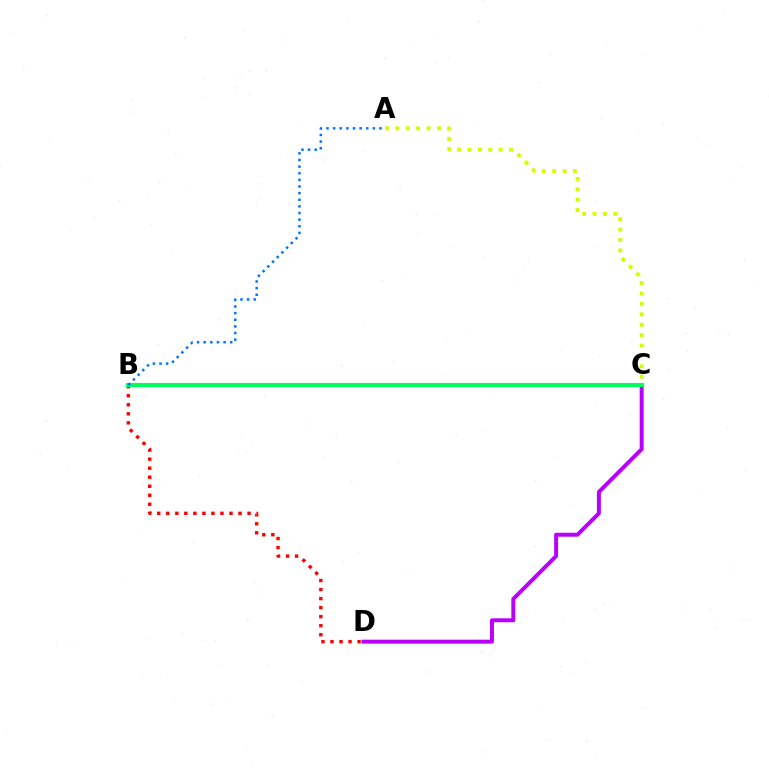{('B', 'D'): [{'color': '#ff0000', 'line_style': 'dotted', 'thickness': 2.45}], ('A', 'C'): [{'color': '#d1ff00', 'line_style': 'dotted', 'thickness': 2.82}], ('C', 'D'): [{'color': '#b900ff', 'line_style': 'solid', 'thickness': 2.85}], ('B', 'C'): [{'color': '#00ff5c', 'line_style': 'solid', 'thickness': 2.93}], ('A', 'B'): [{'color': '#0074ff', 'line_style': 'dotted', 'thickness': 1.8}]}